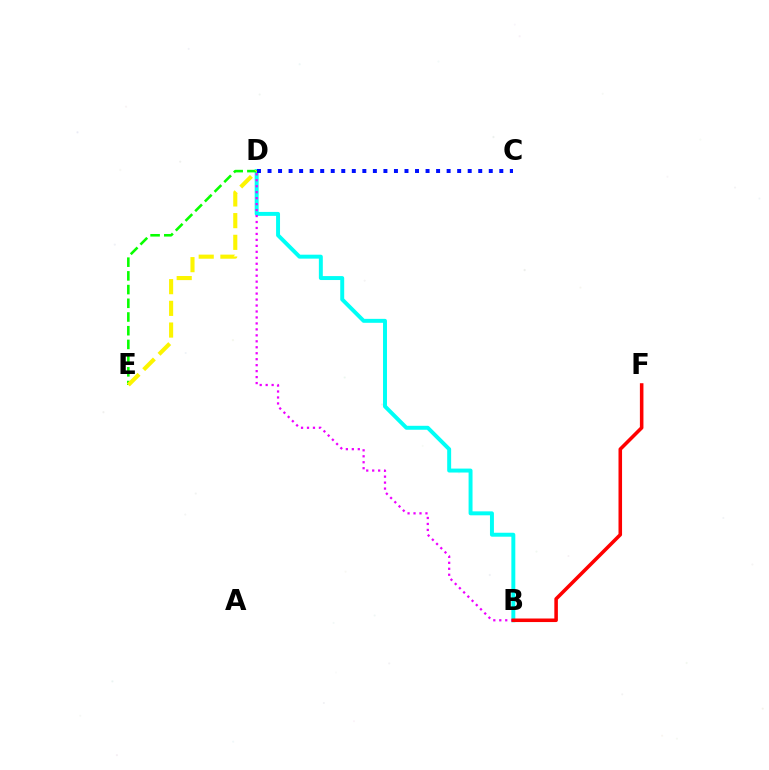{('B', 'D'): [{'color': '#00fff6', 'line_style': 'solid', 'thickness': 2.84}, {'color': '#ee00ff', 'line_style': 'dotted', 'thickness': 1.62}], ('D', 'E'): [{'color': '#08ff00', 'line_style': 'dashed', 'thickness': 1.86}, {'color': '#fcf500', 'line_style': 'dashed', 'thickness': 2.95}], ('C', 'D'): [{'color': '#0010ff', 'line_style': 'dotted', 'thickness': 2.86}], ('B', 'F'): [{'color': '#ff0000', 'line_style': 'solid', 'thickness': 2.56}]}